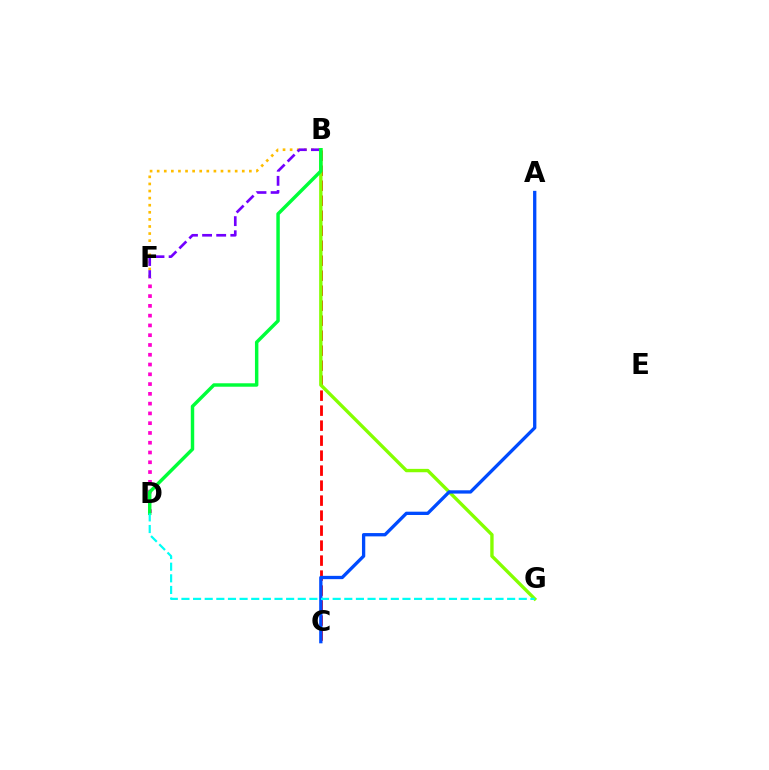{('B', 'F'): [{'color': '#ffbd00', 'line_style': 'dotted', 'thickness': 1.93}, {'color': '#7200ff', 'line_style': 'dashed', 'thickness': 1.92}], ('D', 'F'): [{'color': '#ff00cf', 'line_style': 'dotted', 'thickness': 2.66}], ('B', 'C'): [{'color': '#ff0000', 'line_style': 'dashed', 'thickness': 2.04}], ('B', 'G'): [{'color': '#84ff00', 'line_style': 'solid', 'thickness': 2.43}], ('A', 'C'): [{'color': '#004bff', 'line_style': 'solid', 'thickness': 2.38}], ('B', 'D'): [{'color': '#00ff39', 'line_style': 'solid', 'thickness': 2.48}], ('D', 'G'): [{'color': '#00fff6', 'line_style': 'dashed', 'thickness': 1.58}]}